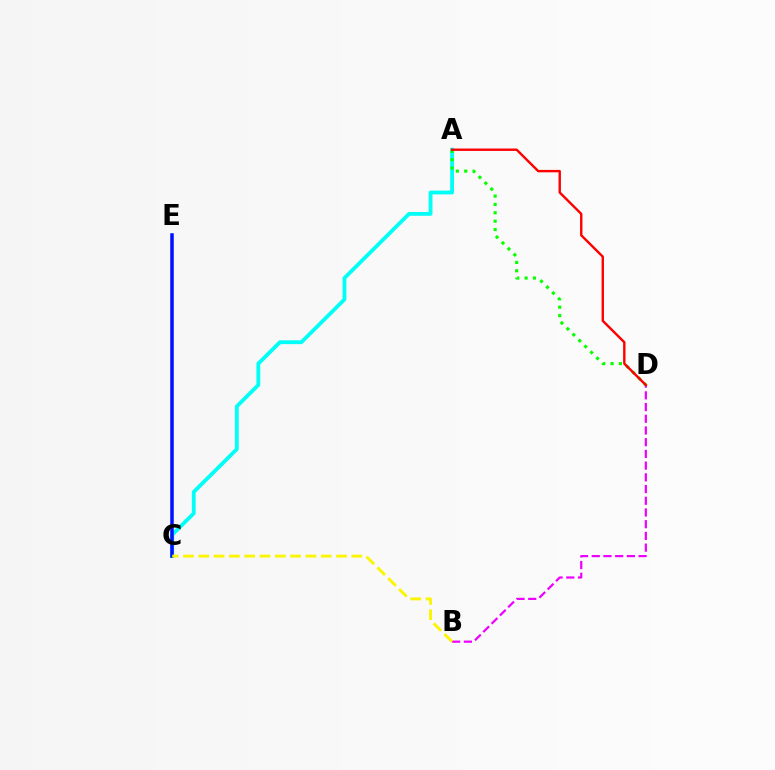{('B', 'D'): [{'color': '#ee00ff', 'line_style': 'dashed', 'thickness': 1.59}], ('A', 'C'): [{'color': '#00fff6', 'line_style': 'solid', 'thickness': 2.75}], ('A', 'D'): [{'color': '#08ff00', 'line_style': 'dotted', 'thickness': 2.27}, {'color': '#ff0000', 'line_style': 'solid', 'thickness': 1.73}], ('C', 'E'): [{'color': '#0010ff', 'line_style': 'solid', 'thickness': 2.53}], ('B', 'C'): [{'color': '#fcf500', 'line_style': 'dashed', 'thickness': 2.08}]}